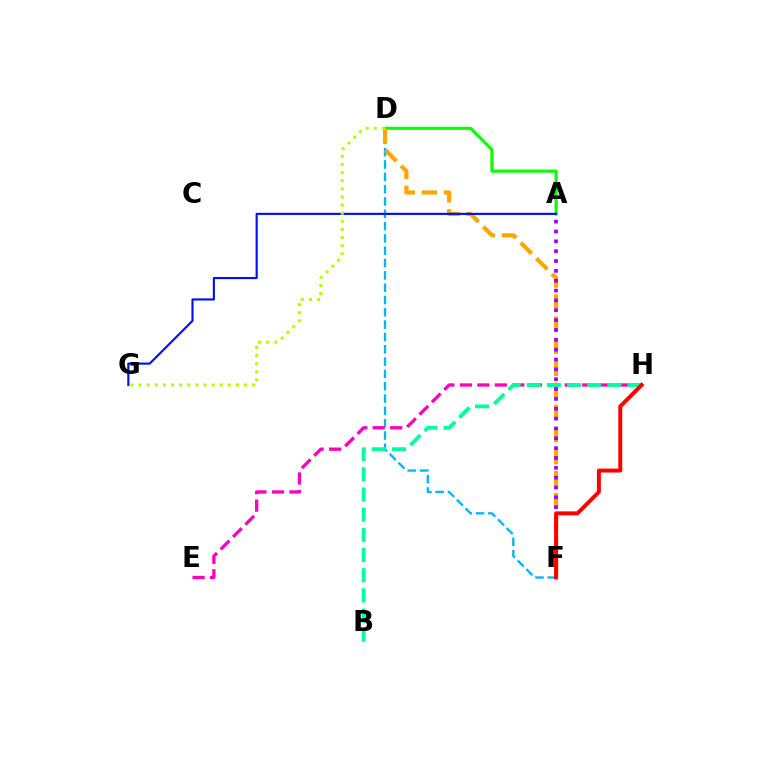{('A', 'D'): [{'color': '#08ff00', 'line_style': 'solid', 'thickness': 2.24}], ('D', 'F'): [{'color': '#00b5ff', 'line_style': 'dashed', 'thickness': 1.67}, {'color': '#ffa500', 'line_style': 'dashed', 'thickness': 3.0}], ('A', 'G'): [{'color': '#0010ff', 'line_style': 'solid', 'thickness': 1.55}], ('A', 'F'): [{'color': '#9b00ff', 'line_style': 'dotted', 'thickness': 2.68}], ('E', 'H'): [{'color': '#ff00bd', 'line_style': 'dashed', 'thickness': 2.37}], ('B', 'H'): [{'color': '#00ff9d', 'line_style': 'dashed', 'thickness': 2.74}], ('D', 'G'): [{'color': '#b3ff00', 'line_style': 'dotted', 'thickness': 2.2}], ('F', 'H'): [{'color': '#ff0000', 'line_style': 'solid', 'thickness': 2.84}]}